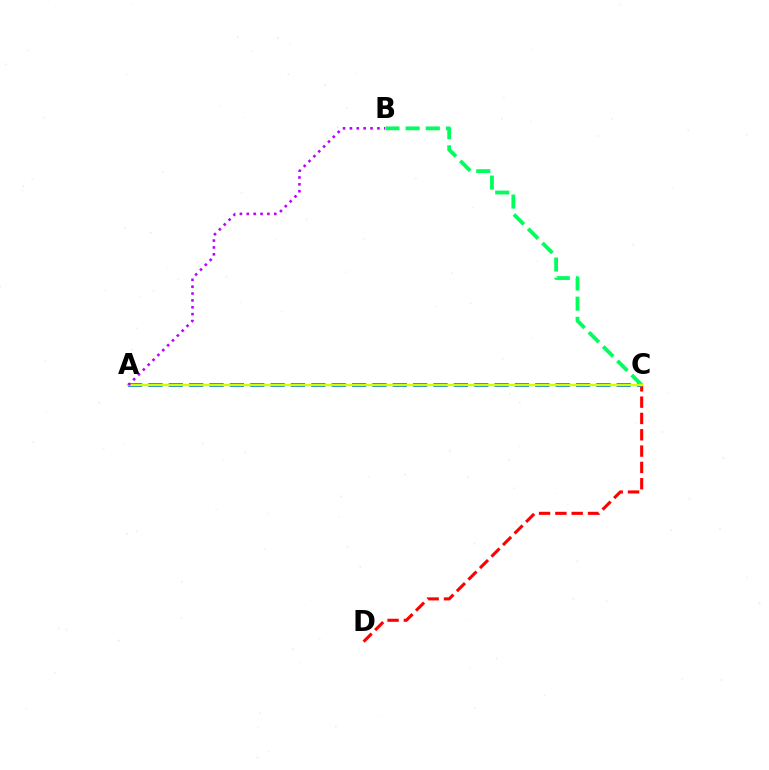{('C', 'D'): [{'color': '#ff0000', 'line_style': 'dashed', 'thickness': 2.22}], ('A', 'C'): [{'color': '#0074ff', 'line_style': 'dashed', 'thickness': 2.77}, {'color': '#d1ff00', 'line_style': 'solid', 'thickness': 1.72}], ('B', 'C'): [{'color': '#00ff5c', 'line_style': 'dashed', 'thickness': 2.74}], ('A', 'B'): [{'color': '#b900ff', 'line_style': 'dotted', 'thickness': 1.87}]}